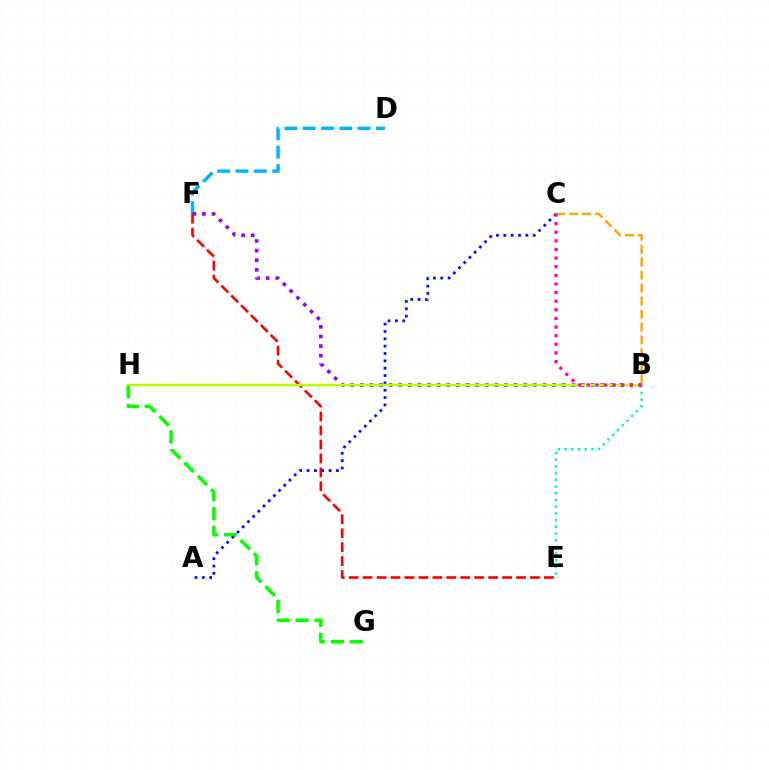{('D', 'F'): [{'color': '#00b5ff', 'line_style': 'dashed', 'thickness': 2.49}], ('G', 'H'): [{'color': '#08ff00', 'line_style': 'dashed', 'thickness': 2.56}], ('B', 'F'): [{'color': '#9b00ff', 'line_style': 'dotted', 'thickness': 2.61}], ('E', 'F'): [{'color': '#ff0000', 'line_style': 'dashed', 'thickness': 1.89}], ('A', 'C'): [{'color': '#0010ff', 'line_style': 'dotted', 'thickness': 2.0}], ('B', 'E'): [{'color': '#00ff9d', 'line_style': 'dotted', 'thickness': 1.82}], ('B', 'C'): [{'color': '#ffa500', 'line_style': 'dashed', 'thickness': 1.76}, {'color': '#ff00bd', 'line_style': 'dotted', 'thickness': 2.34}], ('B', 'H'): [{'color': '#b3ff00', 'line_style': 'solid', 'thickness': 1.77}]}